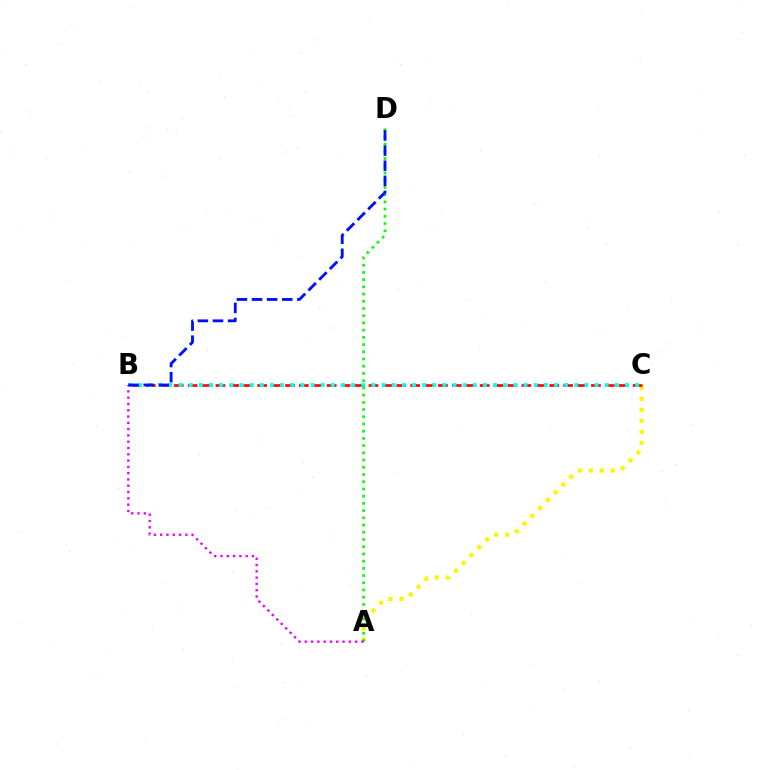{('A', 'C'): [{'color': '#fcf500', 'line_style': 'dotted', 'thickness': 2.99}], ('B', 'C'): [{'color': '#ff0000', 'line_style': 'dashed', 'thickness': 1.89}, {'color': '#00fff6', 'line_style': 'dotted', 'thickness': 2.76}], ('A', 'D'): [{'color': '#08ff00', 'line_style': 'dotted', 'thickness': 1.96}], ('A', 'B'): [{'color': '#ee00ff', 'line_style': 'dotted', 'thickness': 1.71}], ('B', 'D'): [{'color': '#0010ff', 'line_style': 'dashed', 'thickness': 2.05}]}